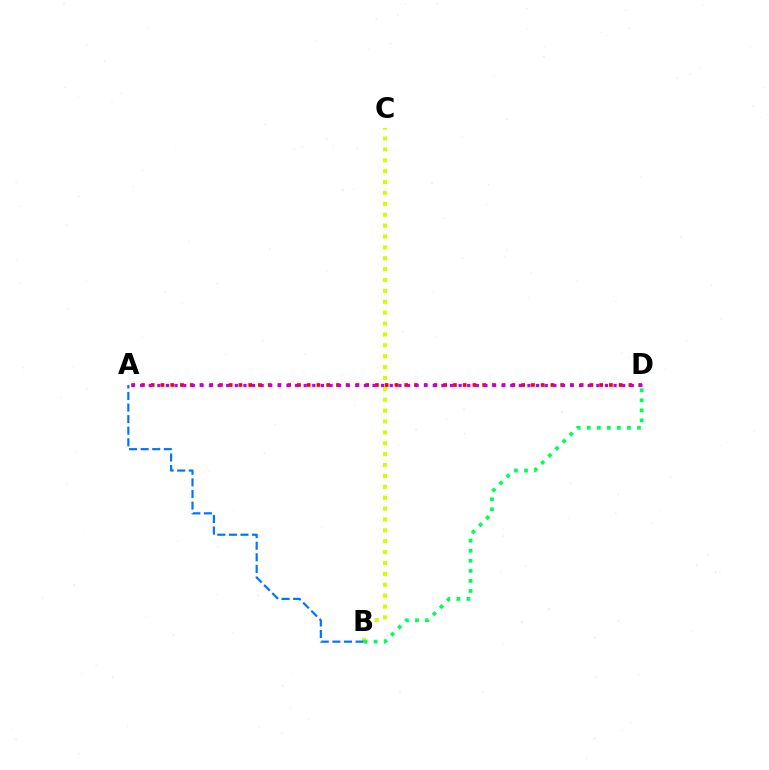{('B', 'C'): [{'color': '#d1ff00', 'line_style': 'dotted', 'thickness': 2.96}], ('A', 'B'): [{'color': '#0074ff', 'line_style': 'dashed', 'thickness': 1.57}], ('B', 'D'): [{'color': '#00ff5c', 'line_style': 'dotted', 'thickness': 2.73}], ('A', 'D'): [{'color': '#ff0000', 'line_style': 'dotted', 'thickness': 2.65}, {'color': '#b900ff', 'line_style': 'dotted', 'thickness': 2.34}]}